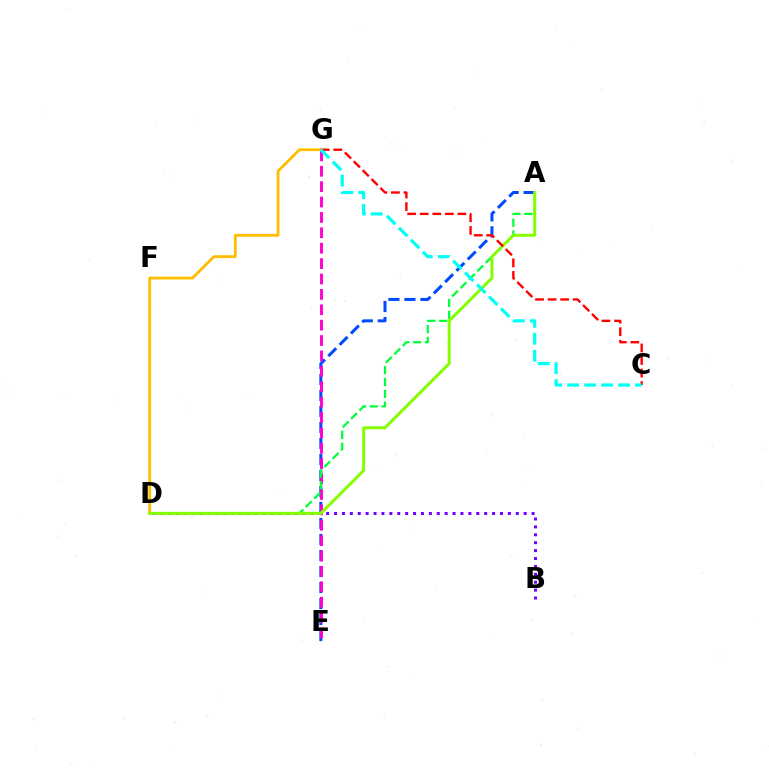{('B', 'D'): [{'color': '#7200ff', 'line_style': 'dotted', 'thickness': 2.15}], ('A', 'E'): [{'color': '#004bff', 'line_style': 'dashed', 'thickness': 2.17}], ('E', 'G'): [{'color': '#ff00cf', 'line_style': 'dashed', 'thickness': 2.09}], ('A', 'D'): [{'color': '#00ff39', 'line_style': 'dashed', 'thickness': 1.61}, {'color': '#84ff00', 'line_style': 'solid', 'thickness': 2.15}], ('D', 'G'): [{'color': '#ffbd00', 'line_style': 'solid', 'thickness': 2.02}], ('C', 'G'): [{'color': '#ff0000', 'line_style': 'dashed', 'thickness': 1.71}, {'color': '#00fff6', 'line_style': 'dashed', 'thickness': 2.3}]}